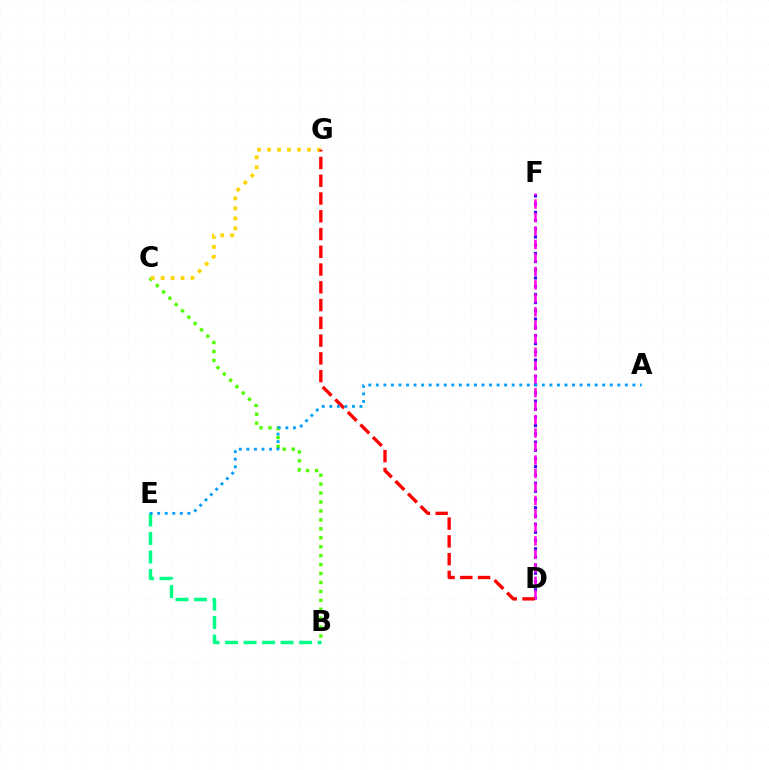{('B', 'E'): [{'color': '#00ff86', 'line_style': 'dashed', 'thickness': 2.51}], ('B', 'C'): [{'color': '#4fff00', 'line_style': 'dotted', 'thickness': 2.43}], ('D', 'F'): [{'color': '#3700ff', 'line_style': 'dotted', 'thickness': 2.23}, {'color': '#ff00ed', 'line_style': 'dashed', 'thickness': 1.83}], ('C', 'G'): [{'color': '#ffd500', 'line_style': 'dotted', 'thickness': 2.71}], ('D', 'G'): [{'color': '#ff0000', 'line_style': 'dashed', 'thickness': 2.41}], ('A', 'E'): [{'color': '#009eff', 'line_style': 'dotted', 'thickness': 2.05}]}